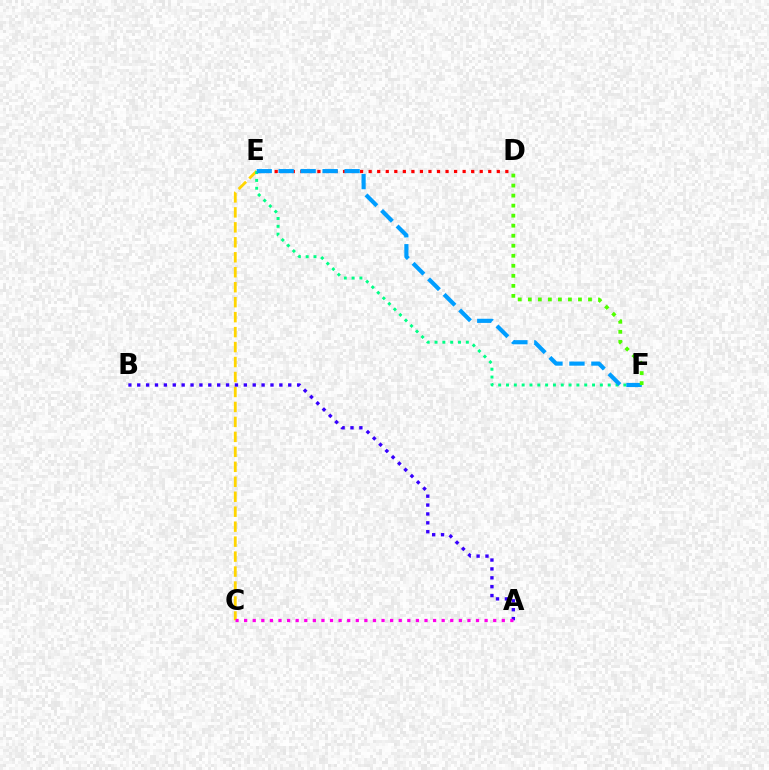{('C', 'E'): [{'color': '#ffd500', 'line_style': 'dashed', 'thickness': 2.03}], ('D', 'E'): [{'color': '#ff0000', 'line_style': 'dotted', 'thickness': 2.32}], ('E', 'F'): [{'color': '#00ff86', 'line_style': 'dotted', 'thickness': 2.13}, {'color': '#009eff', 'line_style': 'dashed', 'thickness': 2.99}], ('D', 'F'): [{'color': '#4fff00', 'line_style': 'dotted', 'thickness': 2.72}], ('A', 'B'): [{'color': '#3700ff', 'line_style': 'dotted', 'thickness': 2.41}], ('A', 'C'): [{'color': '#ff00ed', 'line_style': 'dotted', 'thickness': 2.33}]}